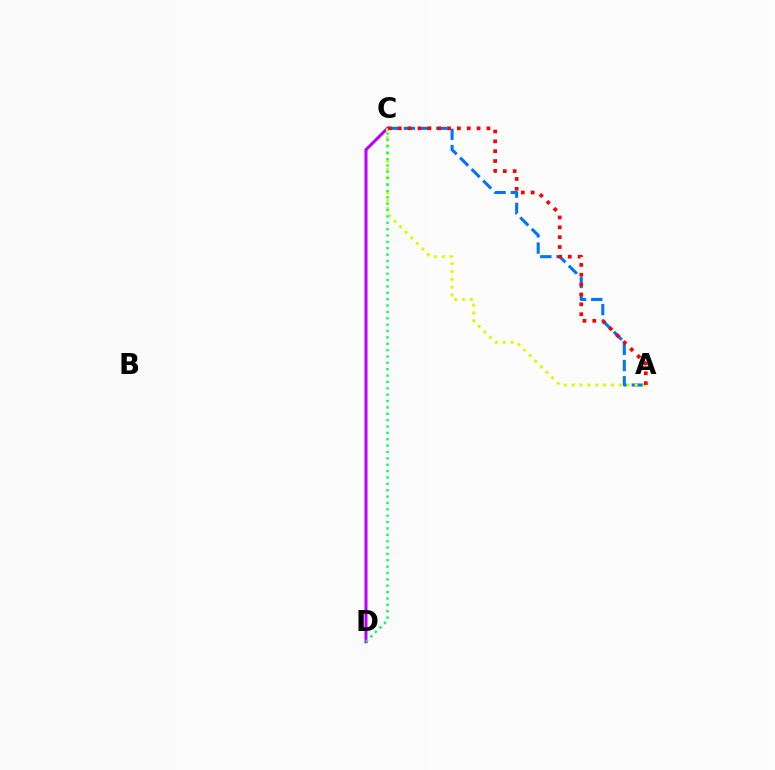{('C', 'D'): [{'color': '#b900ff', 'line_style': 'solid', 'thickness': 2.18}, {'color': '#00ff5c', 'line_style': 'dotted', 'thickness': 1.73}], ('A', 'C'): [{'color': '#0074ff', 'line_style': 'dashed', 'thickness': 2.2}, {'color': '#d1ff00', 'line_style': 'dotted', 'thickness': 2.14}, {'color': '#ff0000', 'line_style': 'dotted', 'thickness': 2.68}]}